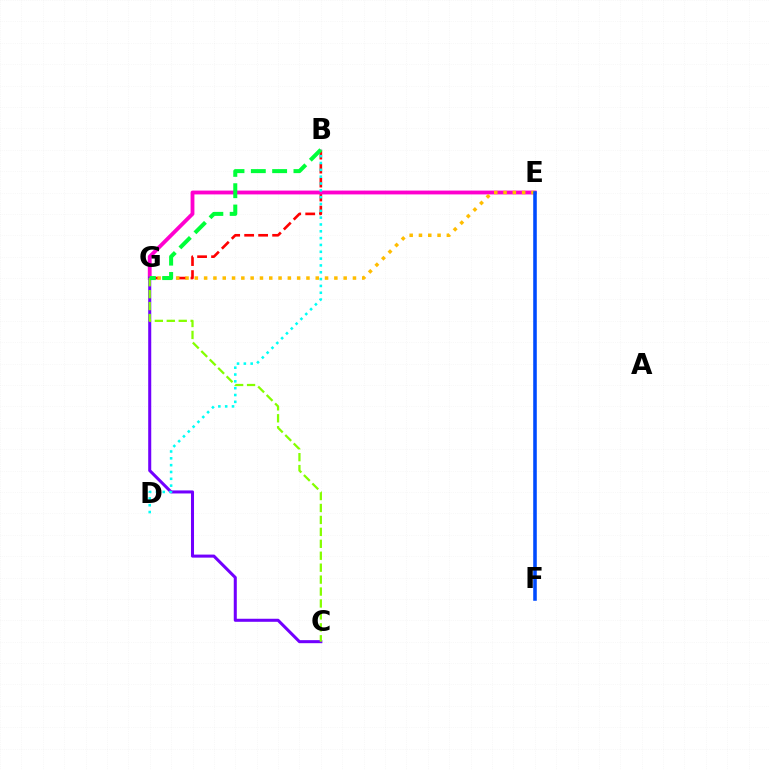{('B', 'G'): [{'color': '#ff0000', 'line_style': 'dashed', 'thickness': 1.9}, {'color': '#00ff39', 'line_style': 'dashed', 'thickness': 2.9}], ('E', 'G'): [{'color': '#ff00cf', 'line_style': 'solid', 'thickness': 2.75}, {'color': '#ffbd00', 'line_style': 'dotted', 'thickness': 2.53}], ('C', 'G'): [{'color': '#7200ff', 'line_style': 'solid', 'thickness': 2.19}, {'color': '#84ff00', 'line_style': 'dashed', 'thickness': 1.62}], ('B', 'D'): [{'color': '#00fff6', 'line_style': 'dotted', 'thickness': 1.86}], ('E', 'F'): [{'color': '#004bff', 'line_style': 'solid', 'thickness': 2.57}]}